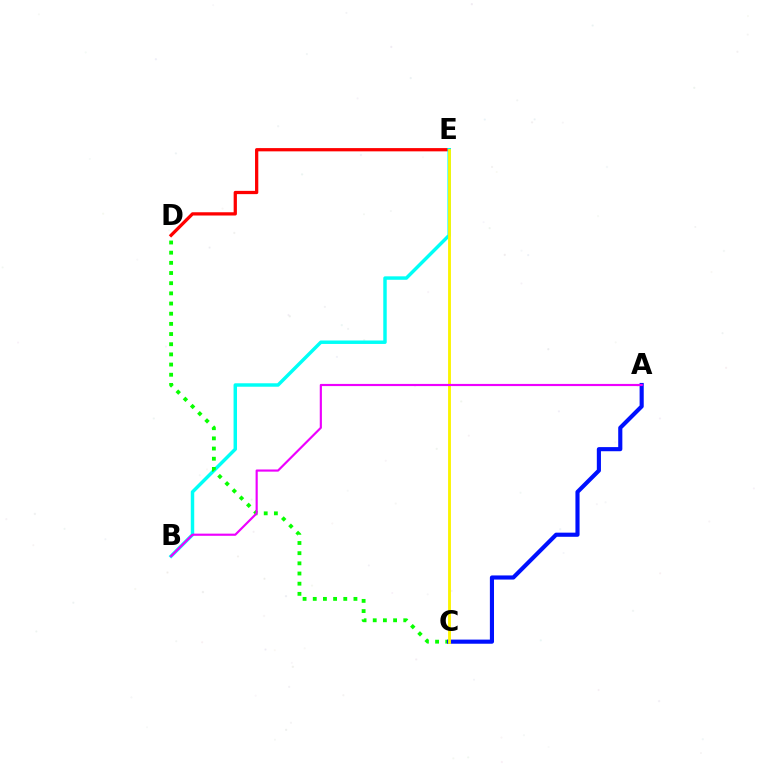{('D', 'E'): [{'color': '#ff0000', 'line_style': 'solid', 'thickness': 2.35}], ('B', 'E'): [{'color': '#00fff6', 'line_style': 'solid', 'thickness': 2.48}], ('C', 'D'): [{'color': '#08ff00', 'line_style': 'dotted', 'thickness': 2.76}], ('A', 'C'): [{'color': '#0010ff', 'line_style': 'solid', 'thickness': 2.97}], ('C', 'E'): [{'color': '#fcf500', 'line_style': 'solid', 'thickness': 2.06}], ('A', 'B'): [{'color': '#ee00ff', 'line_style': 'solid', 'thickness': 1.56}]}